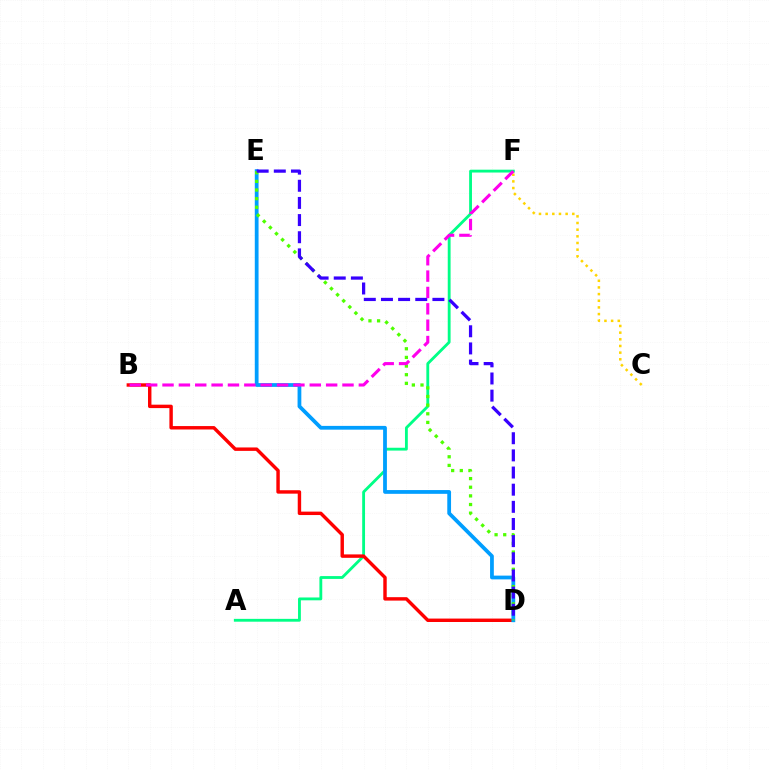{('A', 'F'): [{'color': '#00ff86', 'line_style': 'solid', 'thickness': 2.04}], ('B', 'D'): [{'color': '#ff0000', 'line_style': 'solid', 'thickness': 2.47}], ('D', 'E'): [{'color': '#009eff', 'line_style': 'solid', 'thickness': 2.71}, {'color': '#4fff00', 'line_style': 'dotted', 'thickness': 2.35}, {'color': '#3700ff', 'line_style': 'dashed', 'thickness': 2.33}], ('C', 'F'): [{'color': '#ffd500', 'line_style': 'dotted', 'thickness': 1.81}], ('B', 'F'): [{'color': '#ff00ed', 'line_style': 'dashed', 'thickness': 2.22}]}